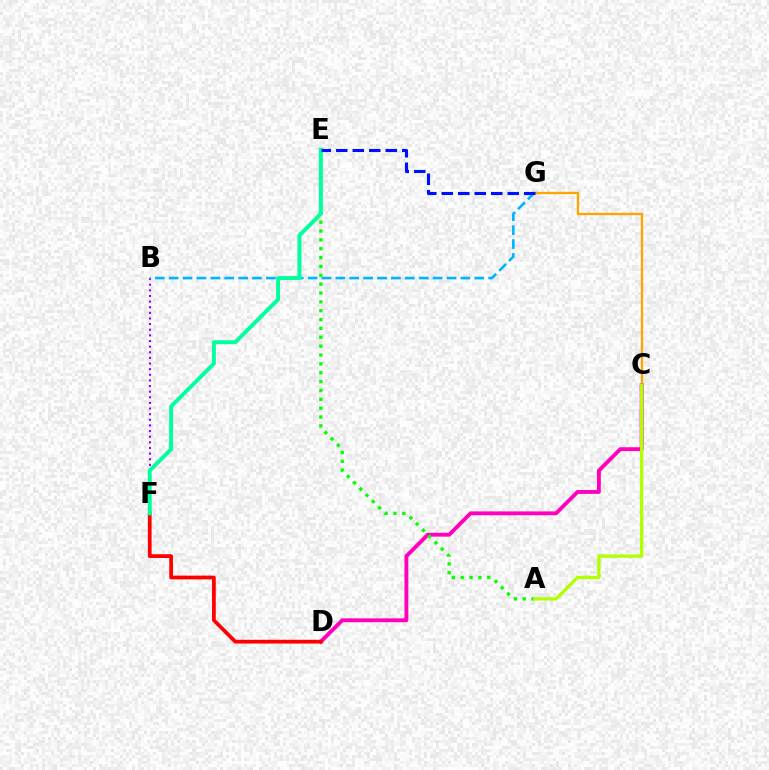{('B', 'F'): [{'color': '#9b00ff', 'line_style': 'dotted', 'thickness': 1.53}], ('B', 'G'): [{'color': '#00b5ff', 'line_style': 'dashed', 'thickness': 1.89}], ('C', 'G'): [{'color': '#ffa500', 'line_style': 'solid', 'thickness': 1.68}], ('C', 'D'): [{'color': '#ff00bd', 'line_style': 'solid', 'thickness': 2.78}], ('A', 'E'): [{'color': '#08ff00', 'line_style': 'dotted', 'thickness': 2.41}], ('D', 'F'): [{'color': '#ff0000', 'line_style': 'solid', 'thickness': 2.69}], ('E', 'F'): [{'color': '#00ff9d', 'line_style': 'solid', 'thickness': 2.84}], ('A', 'C'): [{'color': '#b3ff00', 'line_style': 'solid', 'thickness': 2.38}], ('E', 'G'): [{'color': '#0010ff', 'line_style': 'dashed', 'thickness': 2.24}]}